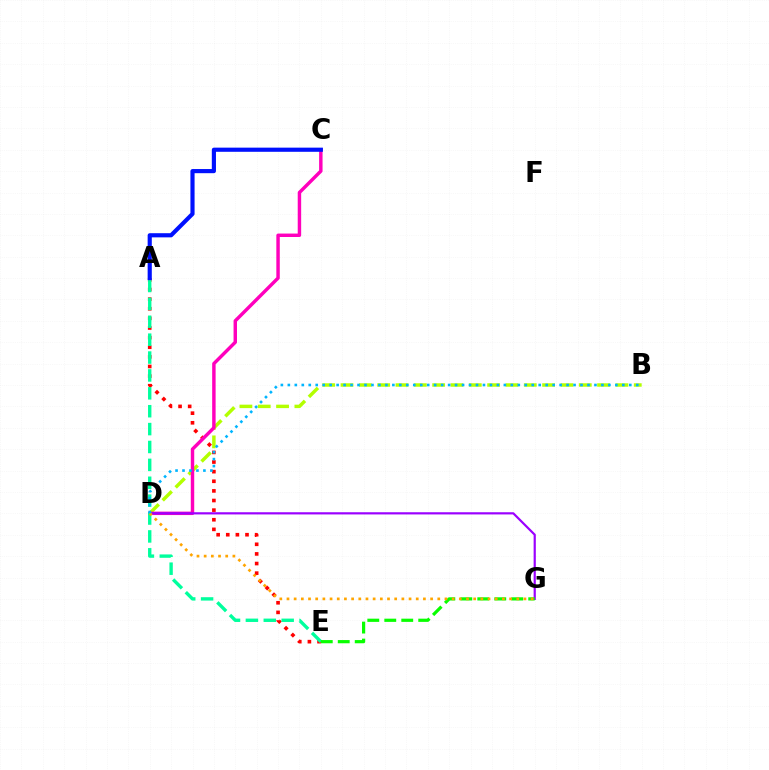{('A', 'E'): [{'color': '#ff0000', 'line_style': 'dotted', 'thickness': 2.61}, {'color': '#00ff9d', 'line_style': 'dashed', 'thickness': 2.43}], ('B', 'D'): [{'color': '#b3ff00', 'line_style': 'dashed', 'thickness': 2.49}, {'color': '#00b5ff', 'line_style': 'dotted', 'thickness': 1.89}], ('C', 'D'): [{'color': '#ff00bd', 'line_style': 'solid', 'thickness': 2.48}], ('D', 'G'): [{'color': '#9b00ff', 'line_style': 'solid', 'thickness': 1.58}, {'color': '#ffa500', 'line_style': 'dotted', 'thickness': 1.95}], ('E', 'G'): [{'color': '#08ff00', 'line_style': 'dashed', 'thickness': 2.31}], ('A', 'C'): [{'color': '#0010ff', 'line_style': 'solid', 'thickness': 2.99}]}